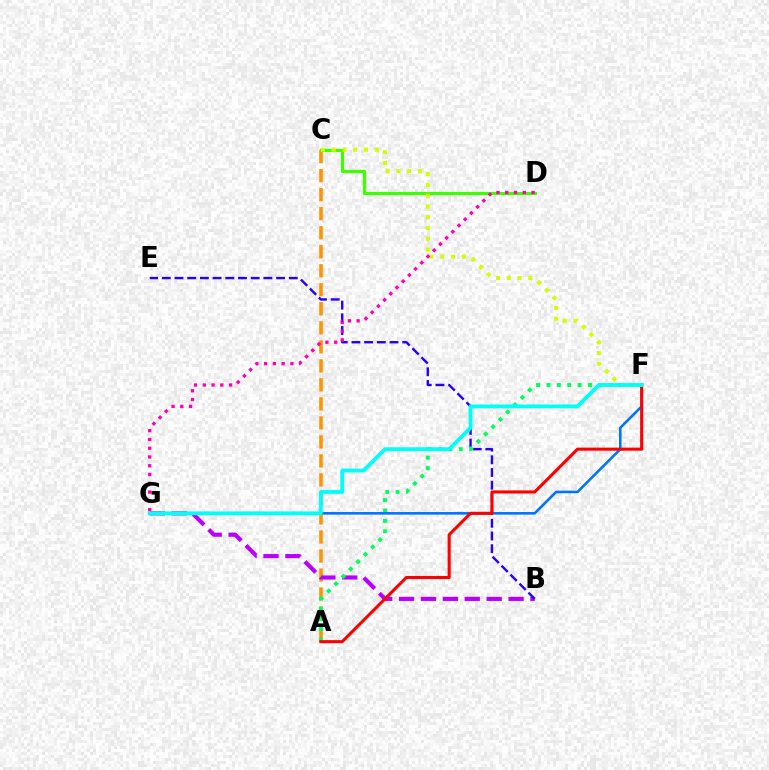{('A', 'C'): [{'color': '#ff9400', 'line_style': 'dashed', 'thickness': 2.58}], ('B', 'G'): [{'color': '#b900ff', 'line_style': 'dashed', 'thickness': 2.97}], ('B', 'E'): [{'color': '#2500ff', 'line_style': 'dashed', 'thickness': 1.72}], ('C', 'D'): [{'color': '#3dff00', 'line_style': 'solid', 'thickness': 2.27}], ('A', 'F'): [{'color': '#00ff5c', 'line_style': 'dotted', 'thickness': 2.82}, {'color': '#ff0000', 'line_style': 'solid', 'thickness': 2.21}], ('C', 'F'): [{'color': '#d1ff00', 'line_style': 'dotted', 'thickness': 2.93}], ('D', 'G'): [{'color': '#ff00ac', 'line_style': 'dotted', 'thickness': 2.38}], ('F', 'G'): [{'color': '#0074ff', 'line_style': 'solid', 'thickness': 1.87}, {'color': '#00fff6', 'line_style': 'solid', 'thickness': 2.76}]}